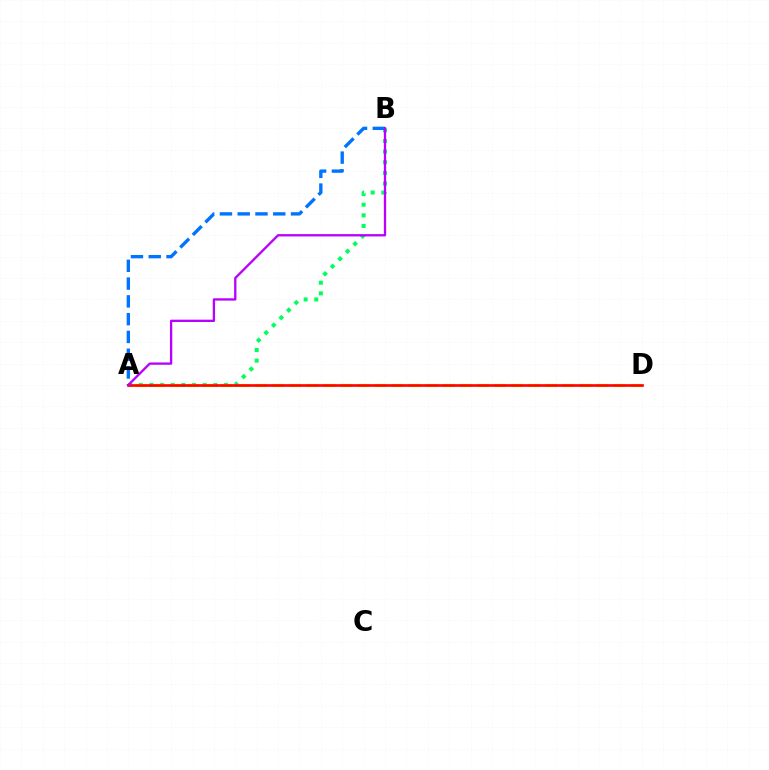{('A', 'B'): [{'color': '#00ff5c', 'line_style': 'dotted', 'thickness': 2.89}, {'color': '#0074ff', 'line_style': 'dashed', 'thickness': 2.42}, {'color': '#b900ff', 'line_style': 'solid', 'thickness': 1.67}], ('A', 'D'): [{'color': '#d1ff00', 'line_style': 'dashed', 'thickness': 2.32}, {'color': '#ff0000', 'line_style': 'solid', 'thickness': 1.9}]}